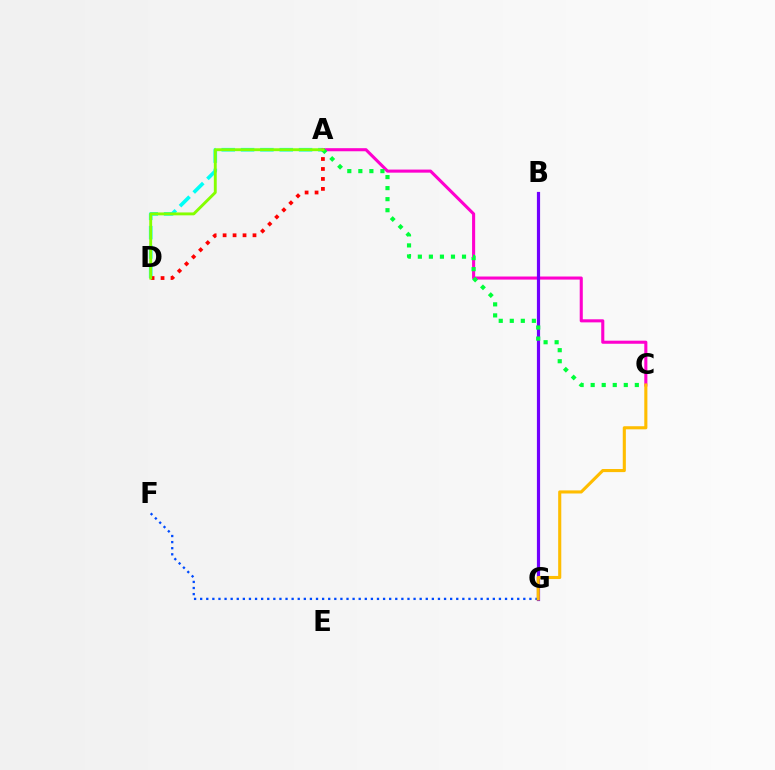{('A', 'D'): [{'color': '#00fff6', 'line_style': 'dashed', 'thickness': 2.63}, {'color': '#ff0000', 'line_style': 'dotted', 'thickness': 2.71}, {'color': '#84ff00', 'line_style': 'solid', 'thickness': 2.08}], ('A', 'C'): [{'color': '#ff00cf', 'line_style': 'solid', 'thickness': 2.22}, {'color': '#00ff39', 'line_style': 'dotted', 'thickness': 3.0}], ('B', 'G'): [{'color': '#7200ff', 'line_style': 'solid', 'thickness': 2.29}], ('F', 'G'): [{'color': '#004bff', 'line_style': 'dotted', 'thickness': 1.66}], ('C', 'G'): [{'color': '#ffbd00', 'line_style': 'solid', 'thickness': 2.23}]}